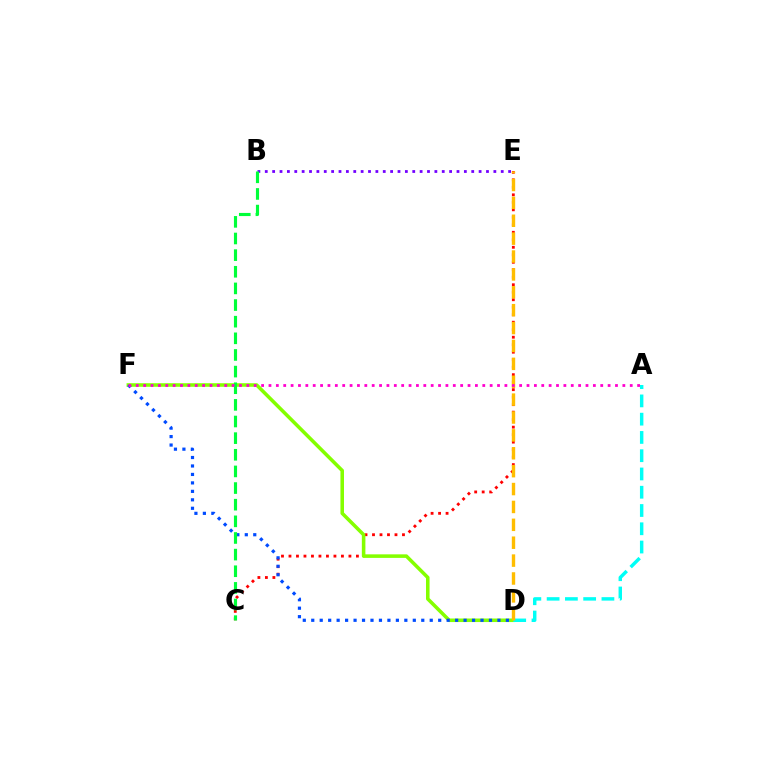{('B', 'E'): [{'color': '#7200ff', 'line_style': 'dotted', 'thickness': 2.0}], ('C', 'E'): [{'color': '#ff0000', 'line_style': 'dotted', 'thickness': 2.04}], ('D', 'F'): [{'color': '#84ff00', 'line_style': 'solid', 'thickness': 2.56}, {'color': '#004bff', 'line_style': 'dotted', 'thickness': 2.3}], ('A', 'D'): [{'color': '#00fff6', 'line_style': 'dashed', 'thickness': 2.48}], ('D', 'E'): [{'color': '#ffbd00', 'line_style': 'dashed', 'thickness': 2.43}], ('B', 'C'): [{'color': '#00ff39', 'line_style': 'dashed', 'thickness': 2.26}], ('A', 'F'): [{'color': '#ff00cf', 'line_style': 'dotted', 'thickness': 2.0}]}